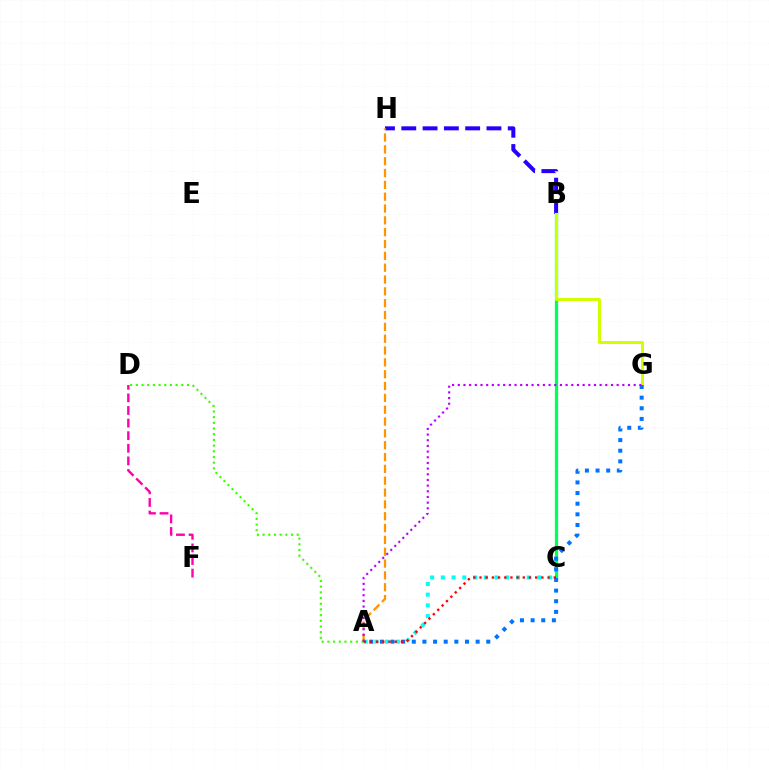{('B', 'H'): [{'color': '#2500ff', 'line_style': 'dashed', 'thickness': 2.89}], ('A', 'H'): [{'color': '#ff9400', 'line_style': 'dashed', 'thickness': 1.61}], ('B', 'C'): [{'color': '#00ff5c', 'line_style': 'solid', 'thickness': 2.35}], ('B', 'G'): [{'color': '#d1ff00', 'line_style': 'solid', 'thickness': 2.17}], ('A', 'C'): [{'color': '#00fff6', 'line_style': 'dotted', 'thickness': 2.92}, {'color': '#ff0000', 'line_style': 'dotted', 'thickness': 1.68}], ('D', 'F'): [{'color': '#ff00ac', 'line_style': 'dashed', 'thickness': 1.71}], ('A', 'G'): [{'color': '#0074ff', 'line_style': 'dotted', 'thickness': 2.89}, {'color': '#b900ff', 'line_style': 'dotted', 'thickness': 1.54}], ('A', 'D'): [{'color': '#3dff00', 'line_style': 'dotted', 'thickness': 1.55}]}